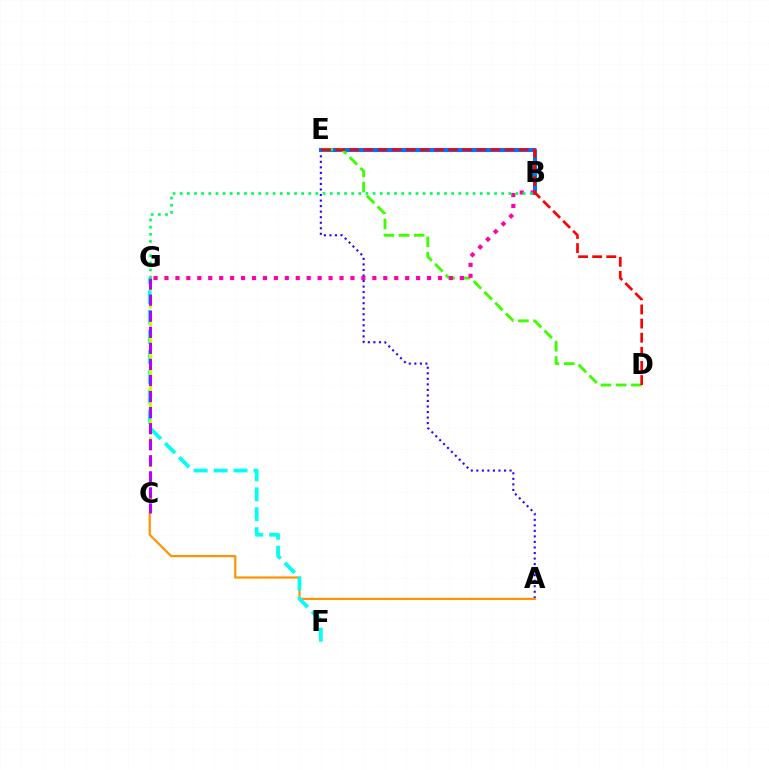{('A', 'E'): [{'color': '#2500ff', 'line_style': 'dotted', 'thickness': 1.5}], ('A', 'C'): [{'color': '#ff9400', 'line_style': 'solid', 'thickness': 1.59}], ('F', 'G'): [{'color': '#00fff6', 'line_style': 'dashed', 'thickness': 2.71}], ('B', 'E'): [{'color': '#0074ff', 'line_style': 'solid', 'thickness': 2.95}], ('D', 'E'): [{'color': '#3dff00', 'line_style': 'dashed', 'thickness': 2.07}, {'color': '#ff0000', 'line_style': 'dashed', 'thickness': 1.92}], ('C', 'G'): [{'color': '#d1ff00', 'line_style': 'dashed', 'thickness': 2.4}, {'color': '#b900ff', 'line_style': 'dashed', 'thickness': 2.18}], ('B', 'G'): [{'color': '#ff00ac', 'line_style': 'dotted', 'thickness': 2.97}, {'color': '#00ff5c', 'line_style': 'dotted', 'thickness': 1.94}]}